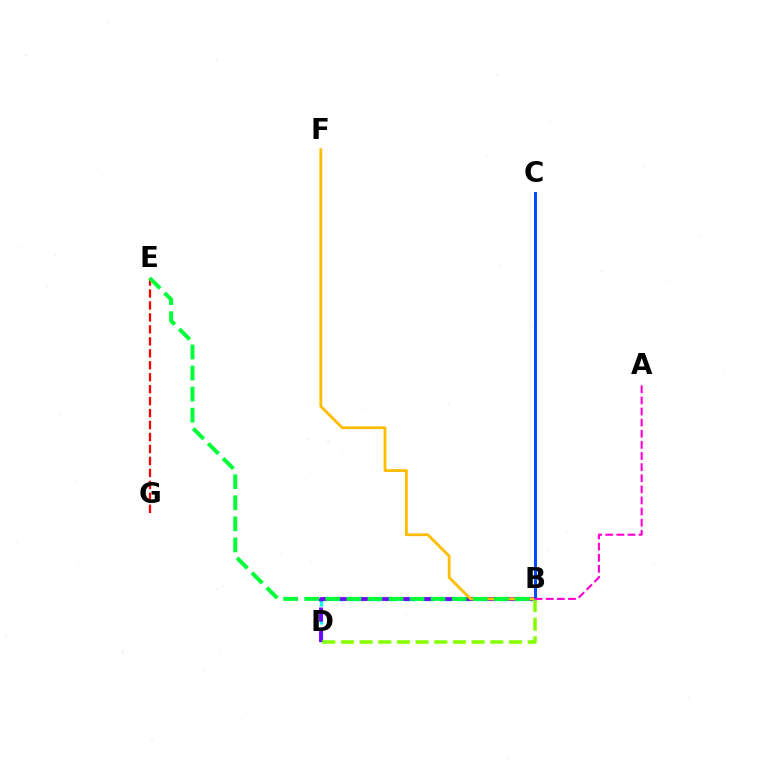{('B', 'D'): [{'color': '#00fff6', 'line_style': 'dashed', 'thickness': 2.44}, {'color': '#7200ff', 'line_style': 'dashed', 'thickness': 2.76}, {'color': '#84ff00', 'line_style': 'dashed', 'thickness': 2.54}], ('E', 'G'): [{'color': '#ff0000', 'line_style': 'dashed', 'thickness': 1.63}], ('B', 'F'): [{'color': '#ffbd00', 'line_style': 'solid', 'thickness': 2.02}], ('B', 'C'): [{'color': '#004bff', 'line_style': 'solid', 'thickness': 2.16}], ('B', 'E'): [{'color': '#00ff39', 'line_style': 'dashed', 'thickness': 2.86}], ('A', 'B'): [{'color': '#ff00cf', 'line_style': 'dashed', 'thickness': 1.51}]}